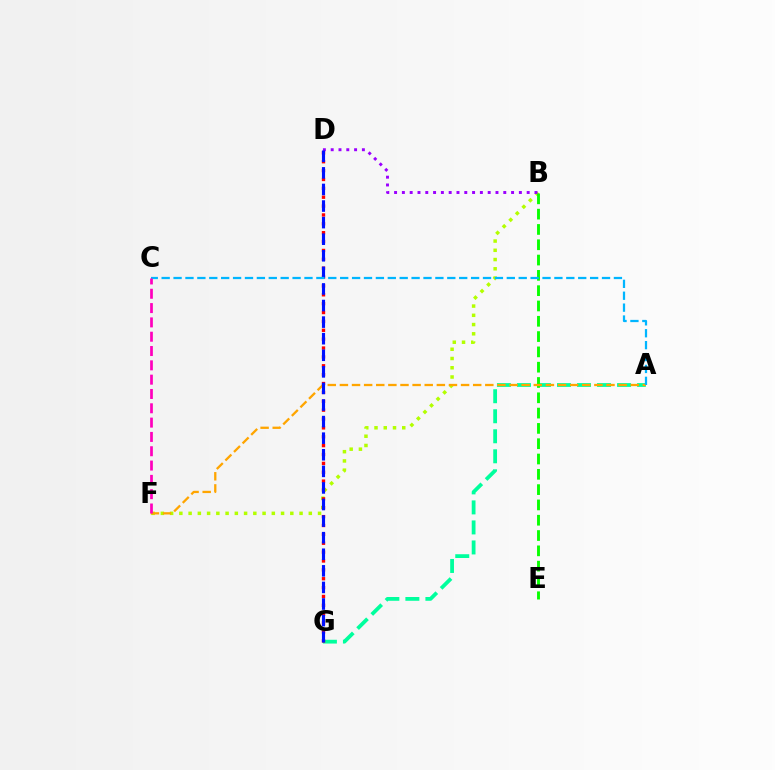{('B', 'F'): [{'color': '#b3ff00', 'line_style': 'dotted', 'thickness': 2.51}], ('A', 'G'): [{'color': '#00ff9d', 'line_style': 'dashed', 'thickness': 2.72}], ('B', 'E'): [{'color': '#08ff00', 'line_style': 'dashed', 'thickness': 2.08}], ('D', 'G'): [{'color': '#ff0000', 'line_style': 'dotted', 'thickness': 2.41}, {'color': '#0010ff', 'line_style': 'dashed', 'thickness': 2.25}], ('B', 'D'): [{'color': '#9b00ff', 'line_style': 'dotted', 'thickness': 2.12}], ('A', 'F'): [{'color': '#ffa500', 'line_style': 'dashed', 'thickness': 1.65}], ('A', 'C'): [{'color': '#00b5ff', 'line_style': 'dashed', 'thickness': 1.62}], ('C', 'F'): [{'color': '#ff00bd', 'line_style': 'dashed', 'thickness': 1.94}]}